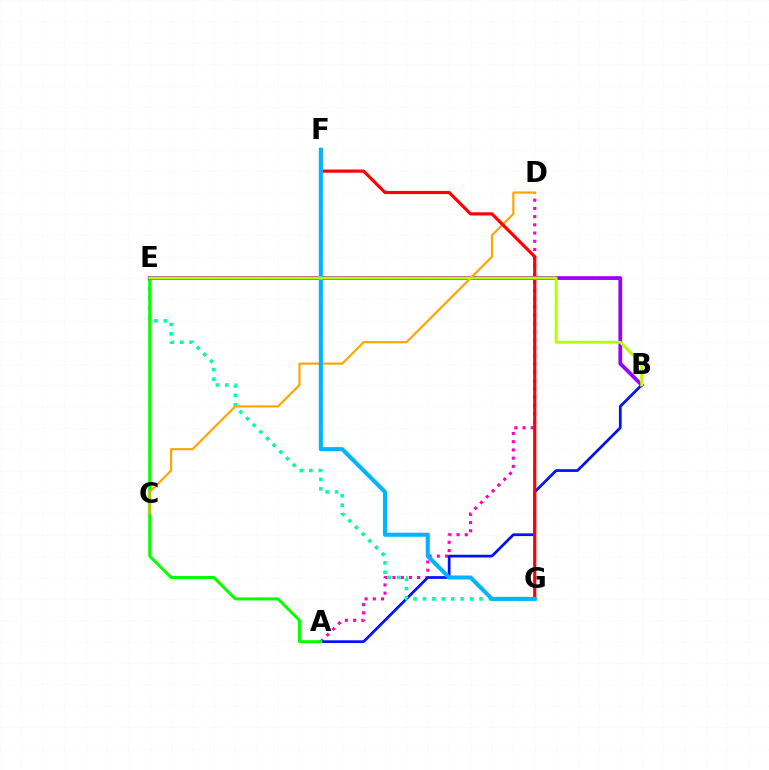{('A', 'D'): [{'color': '#ff00bd', 'line_style': 'dotted', 'thickness': 2.23}], ('A', 'B'): [{'color': '#0010ff', 'line_style': 'solid', 'thickness': 1.97}], ('E', 'G'): [{'color': '#00ff9d', 'line_style': 'dotted', 'thickness': 2.56}], ('A', 'E'): [{'color': '#08ff00', 'line_style': 'solid', 'thickness': 2.15}], ('B', 'E'): [{'color': '#9b00ff', 'line_style': 'solid', 'thickness': 2.72}, {'color': '#b3ff00', 'line_style': 'solid', 'thickness': 2.09}], ('C', 'D'): [{'color': '#ffa500', 'line_style': 'solid', 'thickness': 1.56}], ('F', 'G'): [{'color': '#ff0000', 'line_style': 'solid', 'thickness': 2.28}, {'color': '#00b5ff', 'line_style': 'solid', 'thickness': 2.94}]}